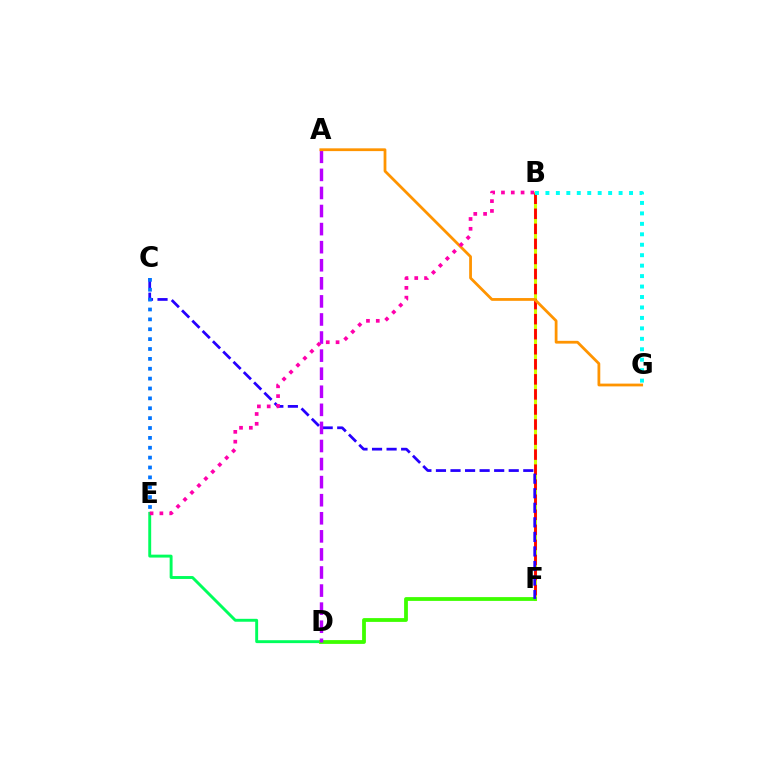{('B', 'F'): [{'color': '#d1ff00', 'line_style': 'solid', 'thickness': 2.22}, {'color': '#ff0000', 'line_style': 'dashed', 'thickness': 2.04}], ('D', 'E'): [{'color': '#00ff5c', 'line_style': 'solid', 'thickness': 2.1}], ('D', 'F'): [{'color': '#3dff00', 'line_style': 'solid', 'thickness': 2.73}], ('C', 'F'): [{'color': '#2500ff', 'line_style': 'dashed', 'thickness': 1.98}], ('B', 'G'): [{'color': '#00fff6', 'line_style': 'dotted', 'thickness': 2.84}], ('A', 'D'): [{'color': '#b900ff', 'line_style': 'dashed', 'thickness': 2.46}], ('A', 'G'): [{'color': '#ff9400', 'line_style': 'solid', 'thickness': 2.0}], ('C', 'E'): [{'color': '#0074ff', 'line_style': 'dotted', 'thickness': 2.68}], ('B', 'E'): [{'color': '#ff00ac', 'line_style': 'dotted', 'thickness': 2.67}]}